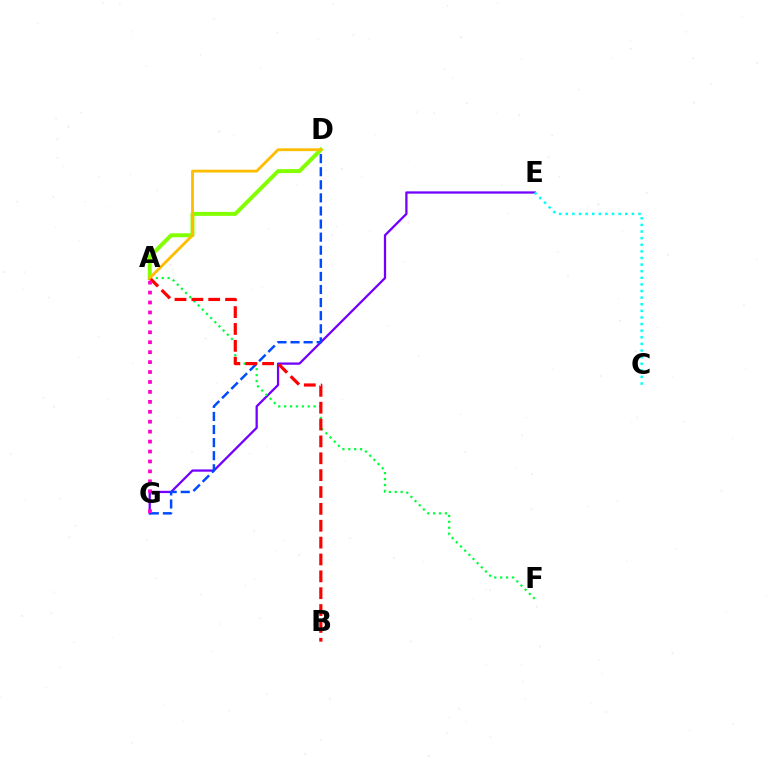{('E', 'G'): [{'color': '#7200ff', 'line_style': 'solid', 'thickness': 1.64}], ('D', 'G'): [{'color': '#004bff', 'line_style': 'dashed', 'thickness': 1.78}], ('A', 'D'): [{'color': '#84ff00', 'line_style': 'solid', 'thickness': 2.86}, {'color': '#ffbd00', 'line_style': 'solid', 'thickness': 2.02}], ('A', 'F'): [{'color': '#00ff39', 'line_style': 'dotted', 'thickness': 1.6}], ('A', 'B'): [{'color': '#ff0000', 'line_style': 'dashed', 'thickness': 2.29}], ('A', 'G'): [{'color': '#ff00cf', 'line_style': 'dotted', 'thickness': 2.7}], ('C', 'E'): [{'color': '#00fff6', 'line_style': 'dotted', 'thickness': 1.8}]}